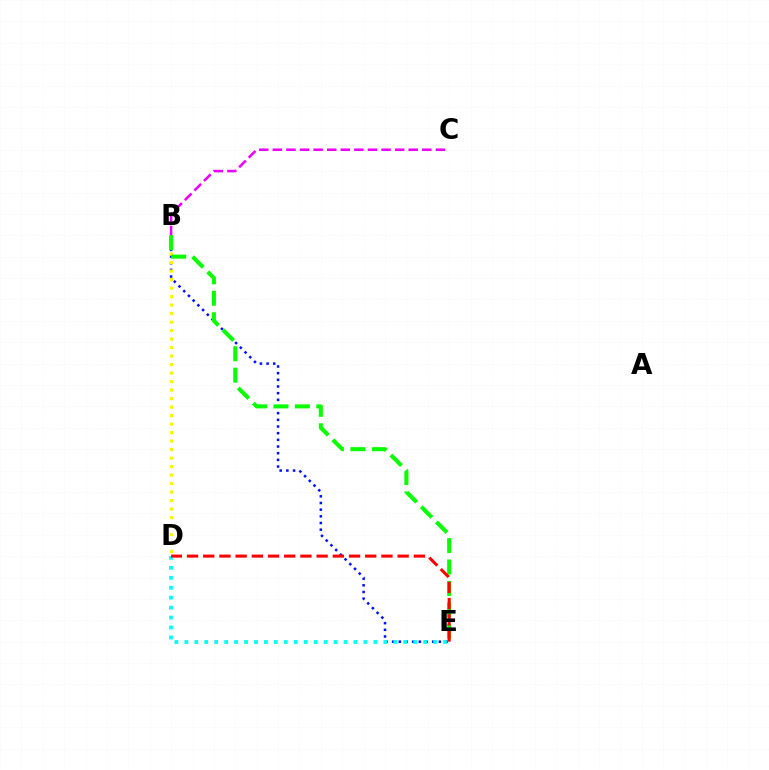{('B', 'E'): [{'color': '#0010ff', 'line_style': 'dotted', 'thickness': 1.81}, {'color': '#08ff00', 'line_style': 'dashed', 'thickness': 2.91}], ('B', 'D'): [{'color': '#fcf500', 'line_style': 'dotted', 'thickness': 2.31}], ('B', 'C'): [{'color': '#ee00ff', 'line_style': 'dashed', 'thickness': 1.85}], ('D', 'E'): [{'color': '#00fff6', 'line_style': 'dotted', 'thickness': 2.7}, {'color': '#ff0000', 'line_style': 'dashed', 'thickness': 2.2}]}